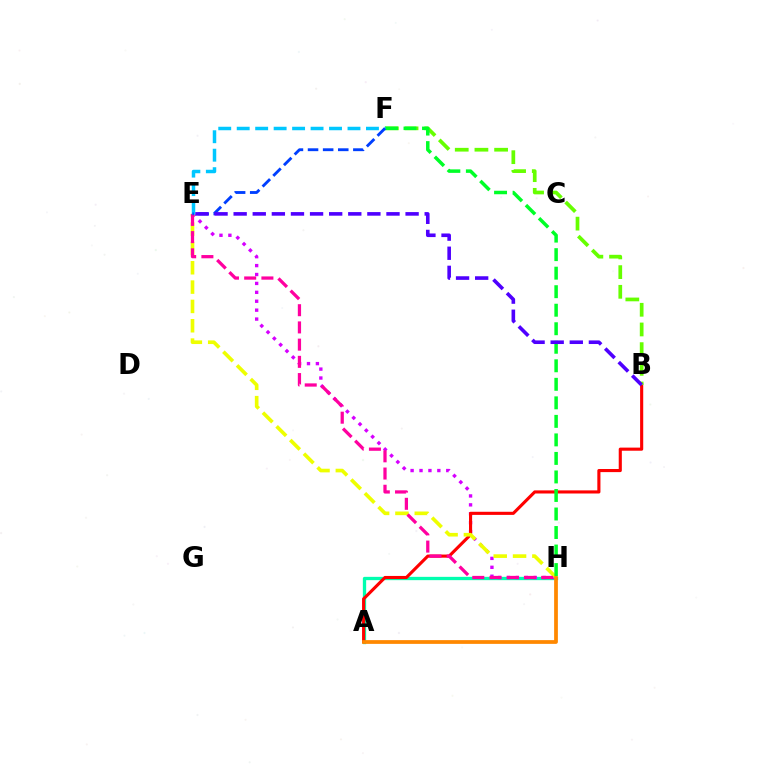{('A', 'H'): [{'color': '#00ffaf', 'line_style': 'solid', 'thickness': 2.38}, {'color': '#ff8800', 'line_style': 'solid', 'thickness': 2.7}], ('E', 'H'): [{'color': '#d600ff', 'line_style': 'dotted', 'thickness': 2.42}, {'color': '#eeff00', 'line_style': 'dashed', 'thickness': 2.63}, {'color': '#ff00a0', 'line_style': 'dashed', 'thickness': 2.34}], ('A', 'B'): [{'color': '#ff0000', 'line_style': 'solid', 'thickness': 2.24}], ('B', 'F'): [{'color': '#66ff00', 'line_style': 'dashed', 'thickness': 2.67}], ('F', 'H'): [{'color': '#00ff27', 'line_style': 'dashed', 'thickness': 2.52}], ('E', 'F'): [{'color': '#00c7ff', 'line_style': 'dashed', 'thickness': 2.51}, {'color': '#003fff', 'line_style': 'dashed', 'thickness': 2.05}], ('B', 'E'): [{'color': '#4f00ff', 'line_style': 'dashed', 'thickness': 2.6}]}